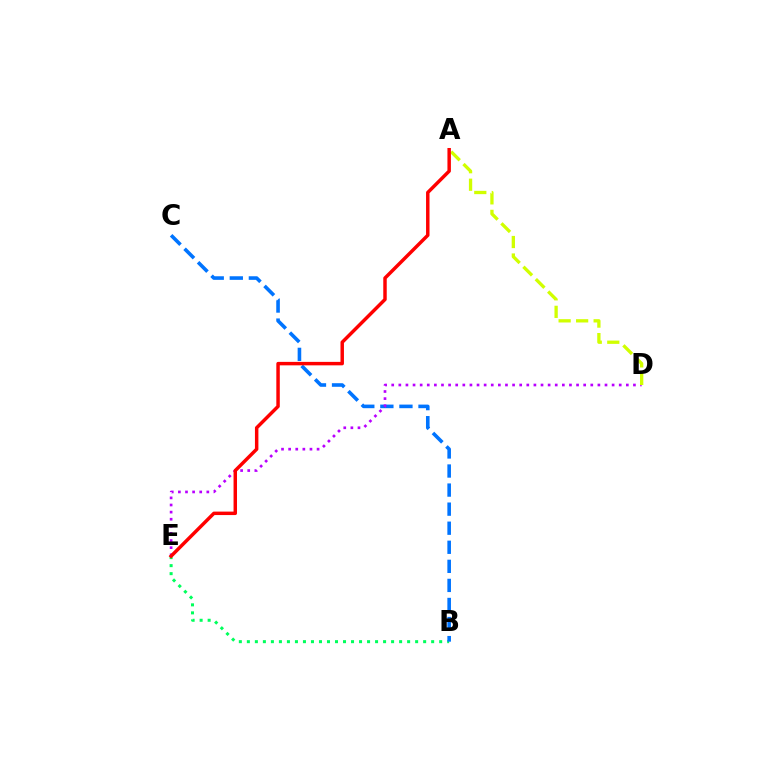{('B', 'E'): [{'color': '#00ff5c', 'line_style': 'dotted', 'thickness': 2.18}], ('B', 'C'): [{'color': '#0074ff', 'line_style': 'dashed', 'thickness': 2.59}], ('D', 'E'): [{'color': '#b900ff', 'line_style': 'dotted', 'thickness': 1.93}], ('A', 'D'): [{'color': '#d1ff00', 'line_style': 'dashed', 'thickness': 2.38}], ('A', 'E'): [{'color': '#ff0000', 'line_style': 'solid', 'thickness': 2.49}]}